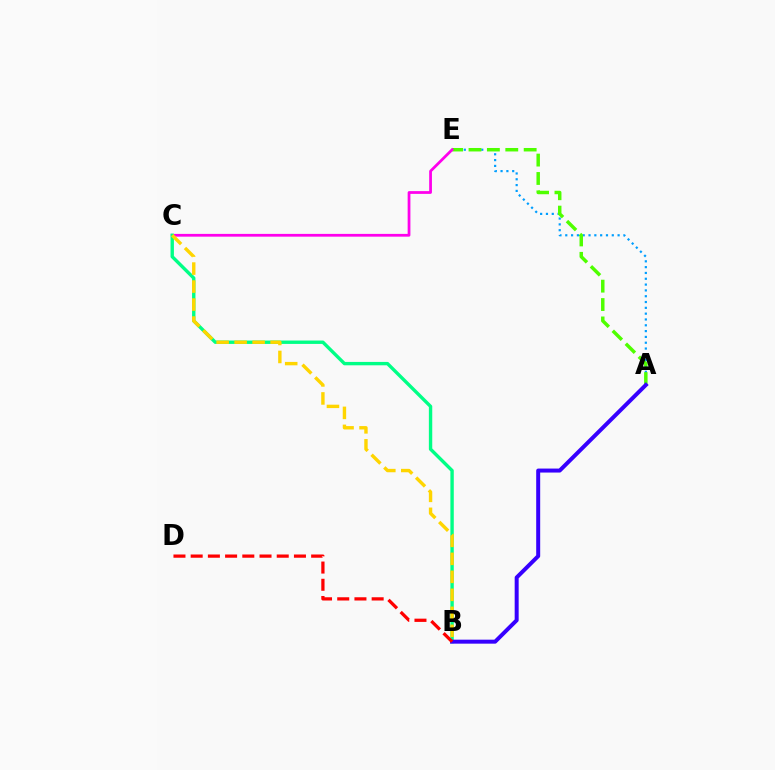{('A', 'E'): [{'color': '#009eff', 'line_style': 'dotted', 'thickness': 1.58}, {'color': '#4fff00', 'line_style': 'dashed', 'thickness': 2.5}], ('C', 'E'): [{'color': '#ff00ed', 'line_style': 'solid', 'thickness': 1.99}], ('B', 'C'): [{'color': '#00ff86', 'line_style': 'solid', 'thickness': 2.43}, {'color': '#ffd500', 'line_style': 'dashed', 'thickness': 2.44}], ('A', 'B'): [{'color': '#3700ff', 'line_style': 'solid', 'thickness': 2.87}], ('B', 'D'): [{'color': '#ff0000', 'line_style': 'dashed', 'thickness': 2.34}]}